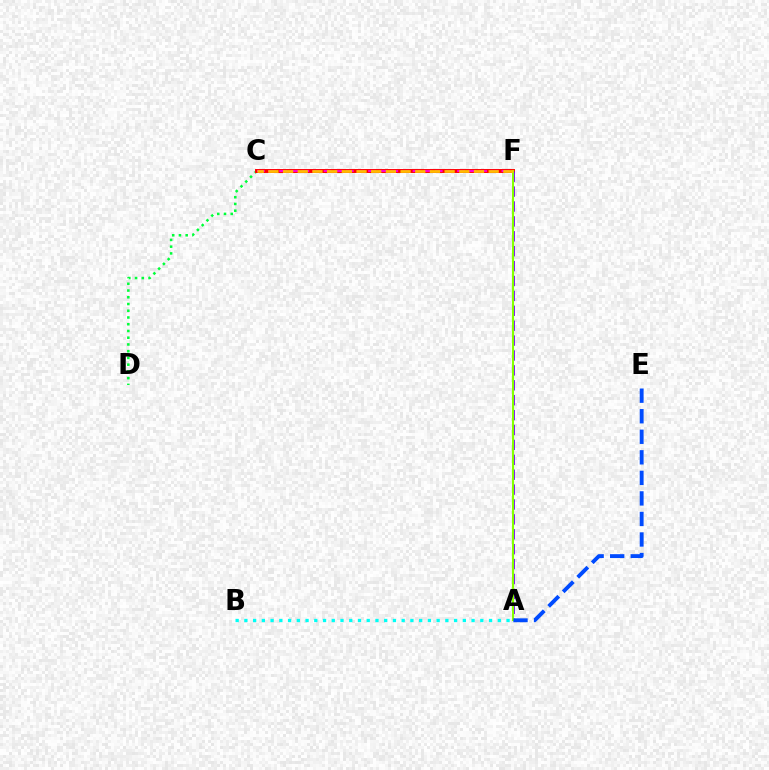{('C', 'D'): [{'color': '#00ff39', 'line_style': 'dotted', 'thickness': 1.83}], ('C', 'F'): [{'color': '#ff0000', 'line_style': 'solid', 'thickness': 2.83}, {'color': '#ff00cf', 'line_style': 'dashed', 'thickness': 1.51}, {'color': '#ffbd00', 'line_style': 'dashed', 'thickness': 2.0}], ('A', 'F'): [{'color': '#7200ff', 'line_style': 'dashed', 'thickness': 2.02}, {'color': '#84ff00', 'line_style': 'solid', 'thickness': 1.52}], ('A', 'B'): [{'color': '#00fff6', 'line_style': 'dotted', 'thickness': 2.37}], ('A', 'E'): [{'color': '#004bff', 'line_style': 'dashed', 'thickness': 2.79}]}